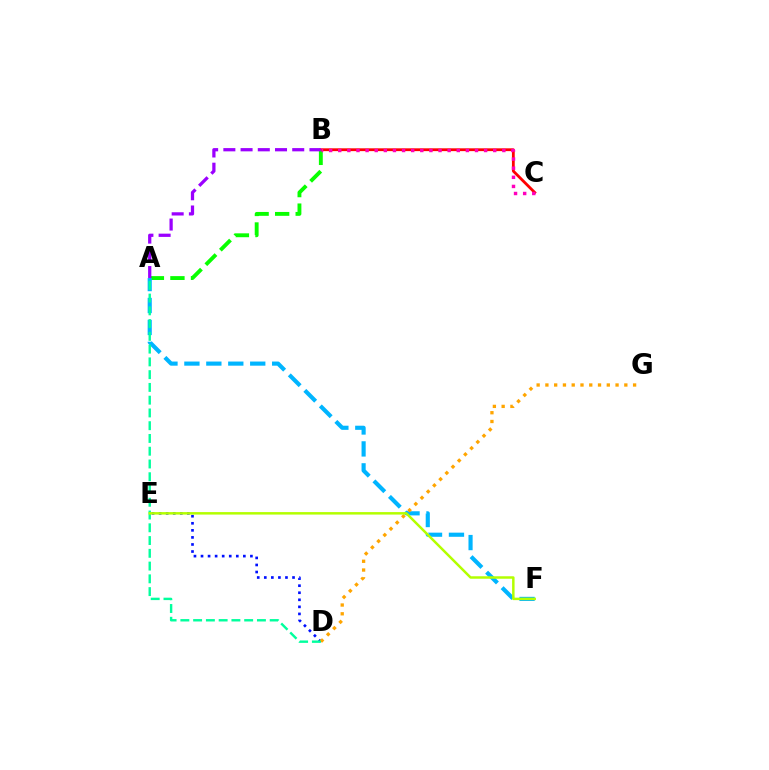{('B', 'C'): [{'color': '#ff0000', 'line_style': 'solid', 'thickness': 2.02}, {'color': '#ff00bd', 'line_style': 'dotted', 'thickness': 2.48}], ('A', 'B'): [{'color': '#08ff00', 'line_style': 'dashed', 'thickness': 2.79}, {'color': '#9b00ff', 'line_style': 'dashed', 'thickness': 2.34}], ('A', 'F'): [{'color': '#00b5ff', 'line_style': 'dashed', 'thickness': 2.98}], ('D', 'E'): [{'color': '#0010ff', 'line_style': 'dotted', 'thickness': 1.92}], ('D', 'G'): [{'color': '#ffa500', 'line_style': 'dotted', 'thickness': 2.38}], ('A', 'D'): [{'color': '#00ff9d', 'line_style': 'dashed', 'thickness': 1.73}], ('E', 'F'): [{'color': '#b3ff00', 'line_style': 'solid', 'thickness': 1.78}]}